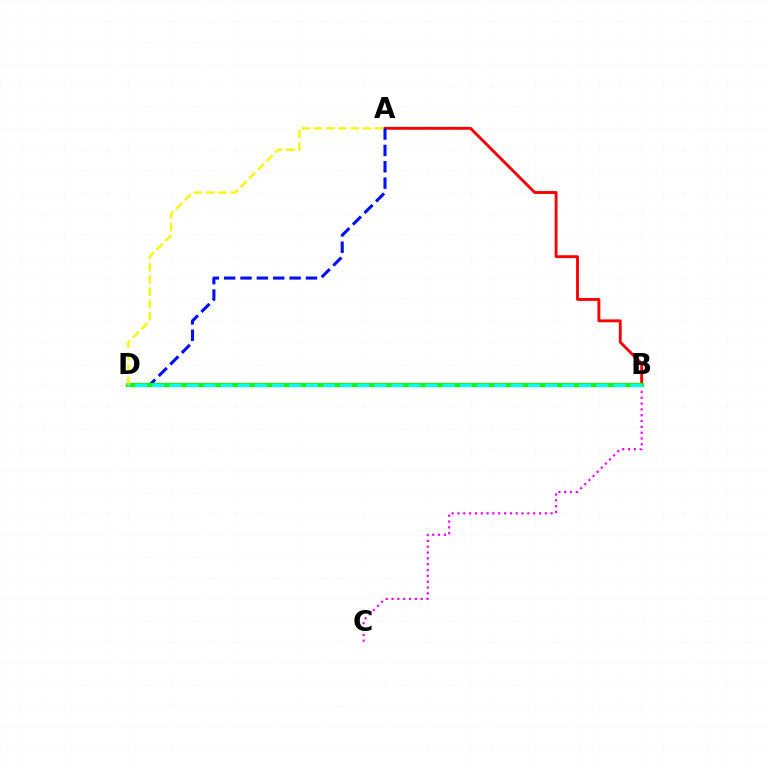{('B', 'C'): [{'color': '#ee00ff', 'line_style': 'dotted', 'thickness': 1.58}], ('A', 'B'): [{'color': '#ff0000', 'line_style': 'solid', 'thickness': 2.07}], ('A', 'D'): [{'color': '#0010ff', 'line_style': 'dashed', 'thickness': 2.22}, {'color': '#fcf500', 'line_style': 'dashed', 'thickness': 1.66}], ('B', 'D'): [{'color': '#08ff00', 'line_style': 'solid', 'thickness': 2.93}, {'color': '#00fff6', 'line_style': 'dashed', 'thickness': 2.32}]}